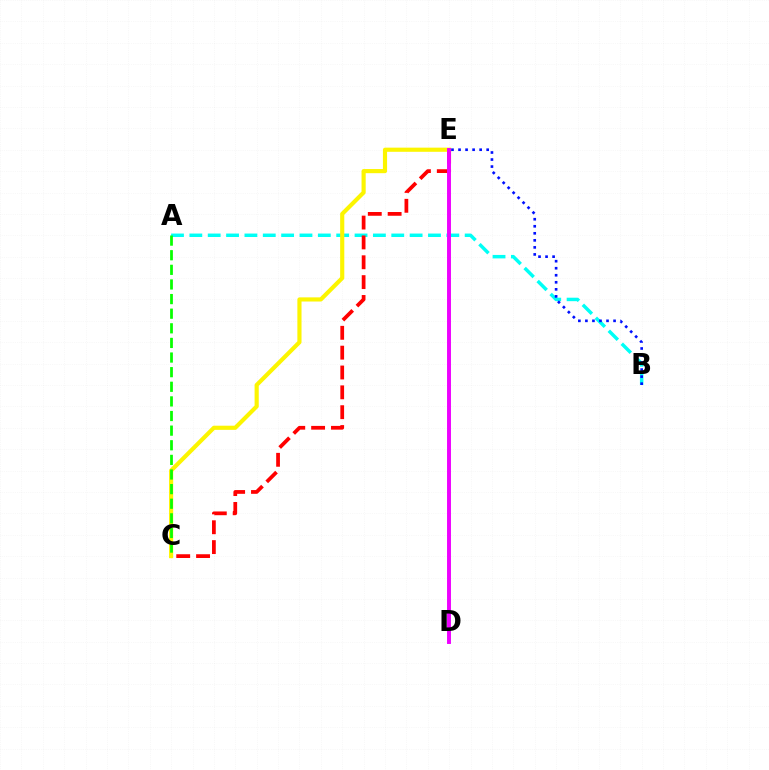{('A', 'B'): [{'color': '#00fff6', 'line_style': 'dashed', 'thickness': 2.49}], ('C', 'E'): [{'color': '#ff0000', 'line_style': 'dashed', 'thickness': 2.7}, {'color': '#fcf500', 'line_style': 'solid', 'thickness': 2.99}], ('B', 'E'): [{'color': '#0010ff', 'line_style': 'dotted', 'thickness': 1.91}], ('A', 'C'): [{'color': '#08ff00', 'line_style': 'dashed', 'thickness': 1.99}], ('D', 'E'): [{'color': '#ee00ff', 'line_style': 'solid', 'thickness': 2.82}]}